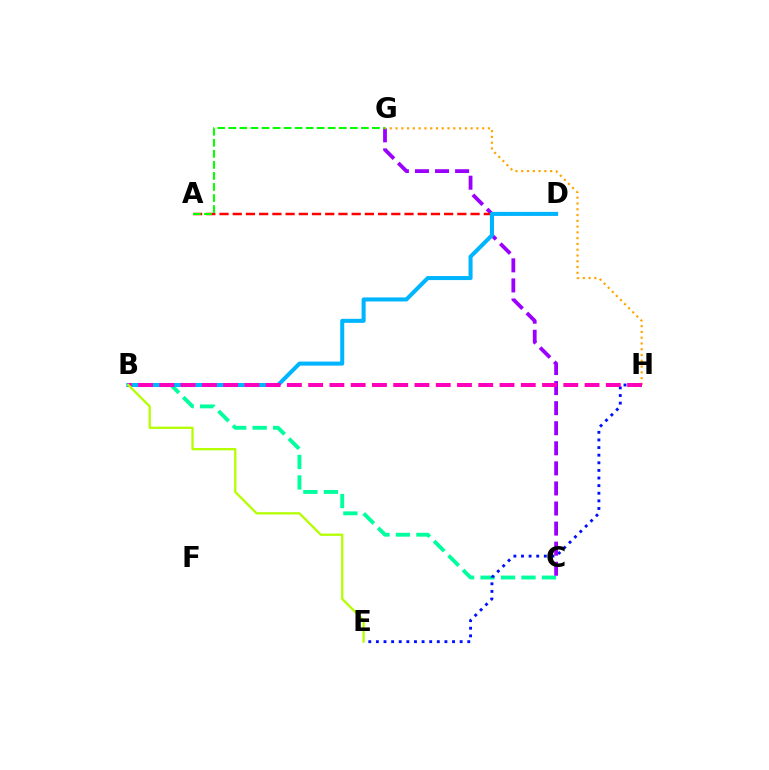{('B', 'C'): [{'color': '#00ff9d', 'line_style': 'dashed', 'thickness': 2.78}], ('E', 'H'): [{'color': '#0010ff', 'line_style': 'dotted', 'thickness': 2.07}], ('C', 'G'): [{'color': '#9b00ff', 'line_style': 'dashed', 'thickness': 2.73}], ('A', 'D'): [{'color': '#ff0000', 'line_style': 'dashed', 'thickness': 1.79}], ('A', 'G'): [{'color': '#08ff00', 'line_style': 'dashed', 'thickness': 1.5}], ('G', 'H'): [{'color': '#ffa500', 'line_style': 'dotted', 'thickness': 1.57}], ('B', 'D'): [{'color': '#00b5ff', 'line_style': 'solid', 'thickness': 2.91}], ('B', 'H'): [{'color': '#ff00bd', 'line_style': 'dashed', 'thickness': 2.89}], ('B', 'E'): [{'color': '#b3ff00', 'line_style': 'solid', 'thickness': 1.64}]}